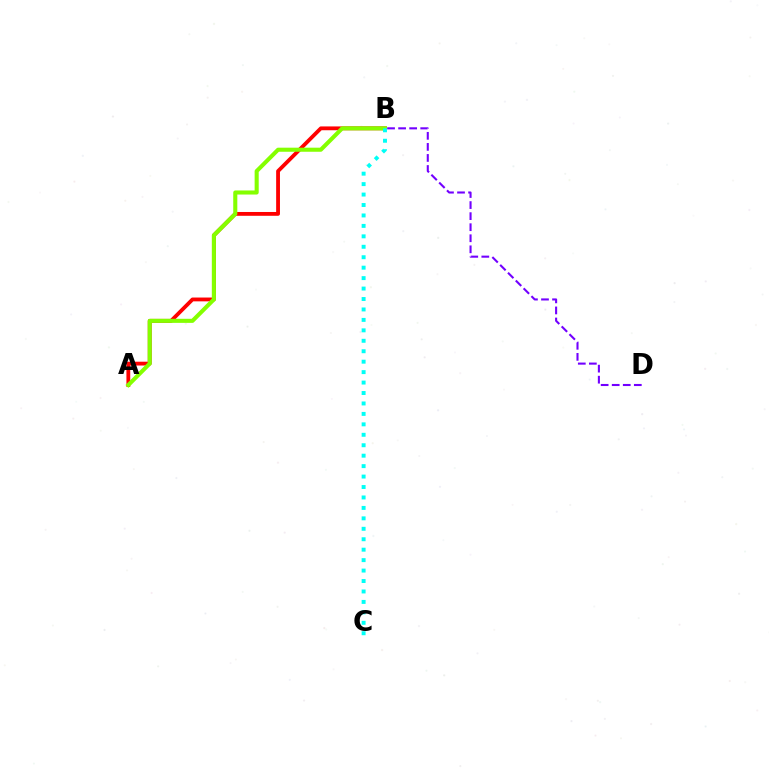{('A', 'B'): [{'color': '#ff0000', 'line_style': 'solid', 'thickness': 2.75}, {'color': '#84ff00', 'line_style': 'solid', 'thickness': 2.94}], ('B', 'D'): [{'color': '#7200ff', 'line_style': 'dashed', 'thickness': 1.5}], ('B', 'C'): [{'color': '#00fff6', 'line_style': 'dotted', 'thickness': 2.84}]}